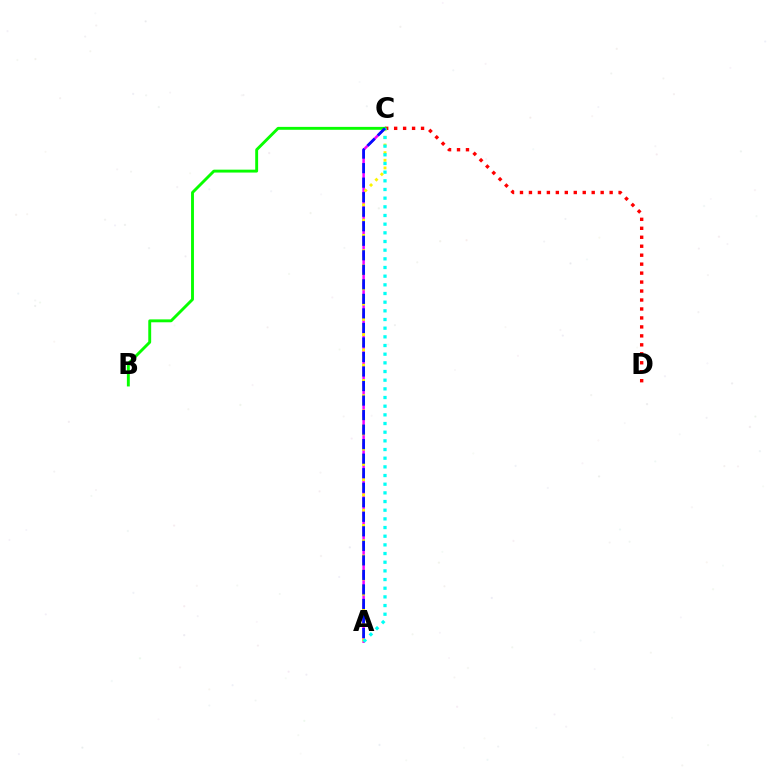{('A', 'C'): [{'color': '#ee00ff', 'line_style': 'solid', 'thickness': 1.81}, {'color': '#fcf500', 'line_style': 'dotted', 'thickness': 2.07}, {'color': '#00fff6', 'line_style': 'dotted', 'thickness': 2.36}, {'color': '#0010ff', 'line_style': 'dashed', 'thickness': 1.97}], ('C', 'D'): [{'color': '#ff0000', 'line_style': 'dotted', 'thickness': 2.44}], ('B', 'C'): [{'color': '#08ff00', 'line_style': 'solid', 'thickness': 2.08}]}